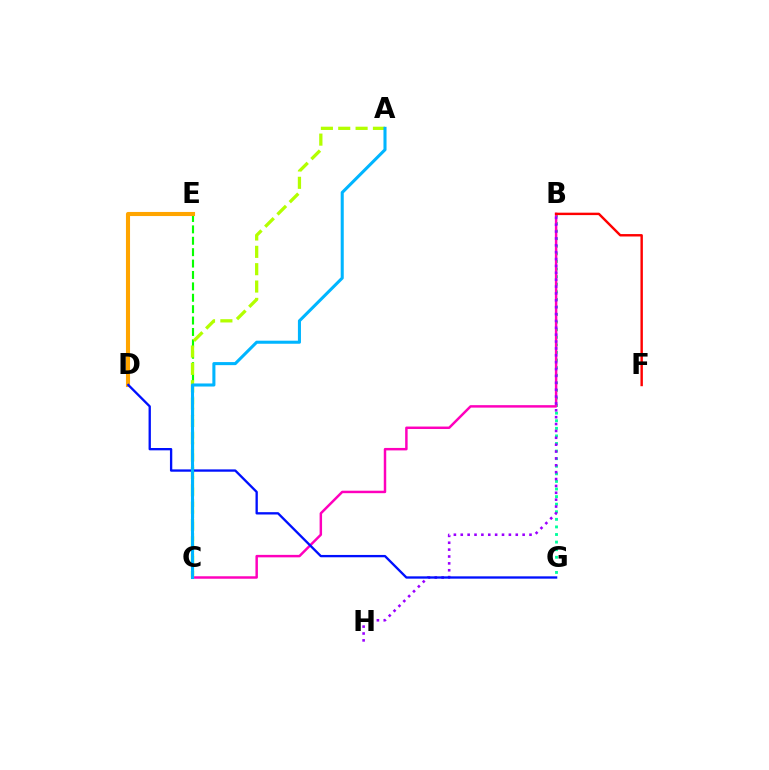{('B', 'G'): [{'color': '#00ff9d', 'line_style': 'dotted', 'thickness': 2.06}], ('B', 'C'): [{'color': '#ff00bd', 'line_style': 'solid', 'thickness': 1.78}], ('C', 'E'): [{'color': '#08ff00', 'line_style': 'dashed', 'thickness': 1.55}], ('A', 'C'): [{'color': '#b3ff00', 'line_style': 'dashed', 'thickness': 2.36}, {'color': '#00b5ff', 'line_style': 'solid', 'thickness': 2.2}], ('B', 'H'): [{'color': '#9b00ff', 'line_style': 'dotted', 'thickness': 1.87}], ('B', 'F'): [{'color': '#ff0000', 'line_style': 'solid', 'thickness': 1.74}], ('D', 'E'): [{'color': '#ffa500', 'line_style': 'solid', 'thickness': 2.95}], ('D', 'G'): [{'color': '#0010ff', 'line_style': 'solid', 'thickness': 1.68}]}